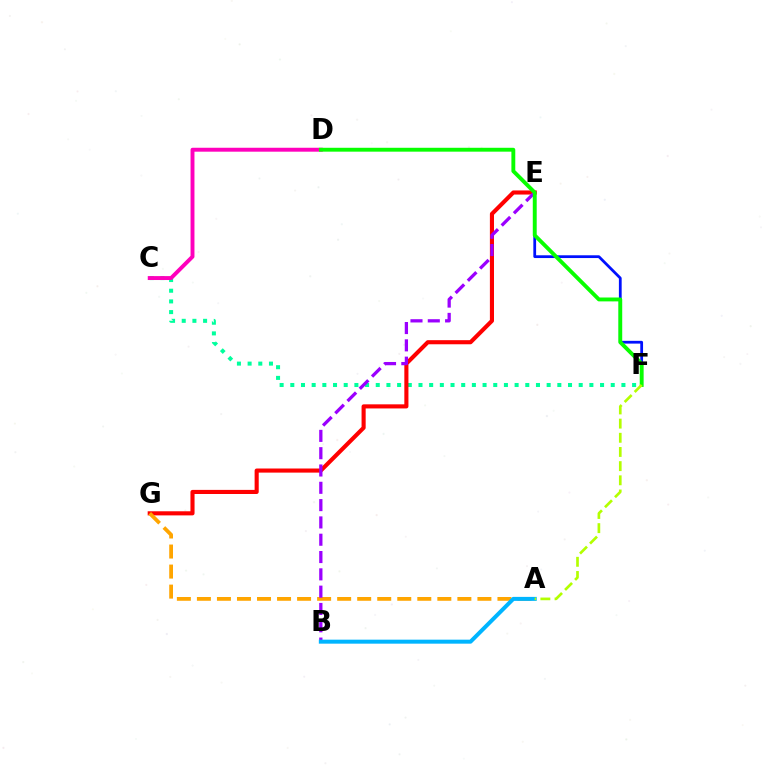{('C', 'F'): [{'color': '#00ff9d', 'line_style': 'dotted', 'thickness': 2.9}], ('E', 'G'): [{'color': '#ff0000', 'line_style': 'solid', 'thickness': 2.96}], ('C', 'D'): [{'color': '#ff00bd', 'line_style': 'solid', 'thickness': 2.83}], ('A', 'G'): [{'color': '#ffa500', 'line_style': 'dashed', 'thickness': 2.72}], ('E', 'F'): [{'color': '#0010ff', 'line_style': 'solid', 'thickness': 1.99}], ('B', 'E'): [{'color': '#9b00ff', 'line_style': 'dashed', 'thickness': 2.35}], ('A', 'B'): [{'color': '#00b5ff', 'line_style': 'solid', 'thickness': 2.88}], ('D', 'F'): [{'color': '#08ff00', 'line_style': 'solid', 'thickness': 2.79}], ('A', 'F'): [{'color': '#b3ff00', 'line_style': 'dashed', 'thickness': 1.93}]}